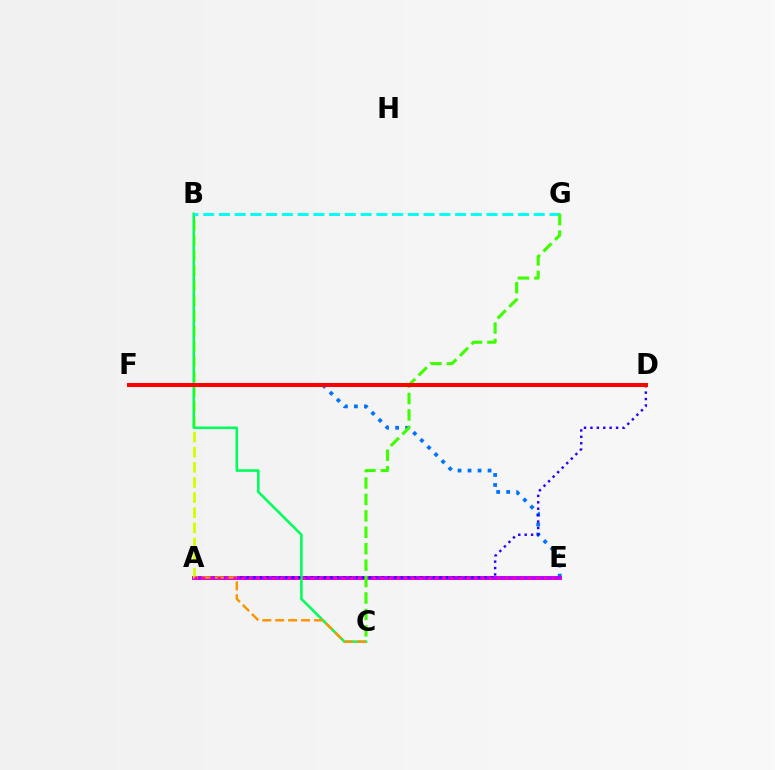{('E', 'F'): [{'color': '#0074ff', 'line_style': 'dotted', 'thickness': 2.72}], ('A', 'E'): [{'color': '#b900ff', 'line_style': 'solid', 'thickness': 2.81}, {'color': '#ff00ac', 'line_style': 'dotted', 'thickness': 2.11}], ('A', 'B'): [{'color': '#d1ff00', 'line_style': 'dashed', 'thickness': 2.05}], ('B', 'C'): [{'color': '#00ff5c', 'line_style': 'solid', 'thickness': 1.86}], ('A', 'D'): [{'color': '#2500ff', 'line_style': 'dotted', 'thickness': 1.74}], ('B', 'G'): [{'color': '#00fff6', 'line_style': 'dashed', 'thickness': 2.14}], ('A', 'C'): [{'color': '#ff9400', 'line_style': 'dashed', 'thickness': 1.76}], ('C', 'G'): [{'color': '#3dff00', 'line_style': 'dashed', 'thickness': 2.23}], ('D', 'F'): [{'color': '#ff0000', 'line_style': 'solid', 'thickness': 2.9}]}